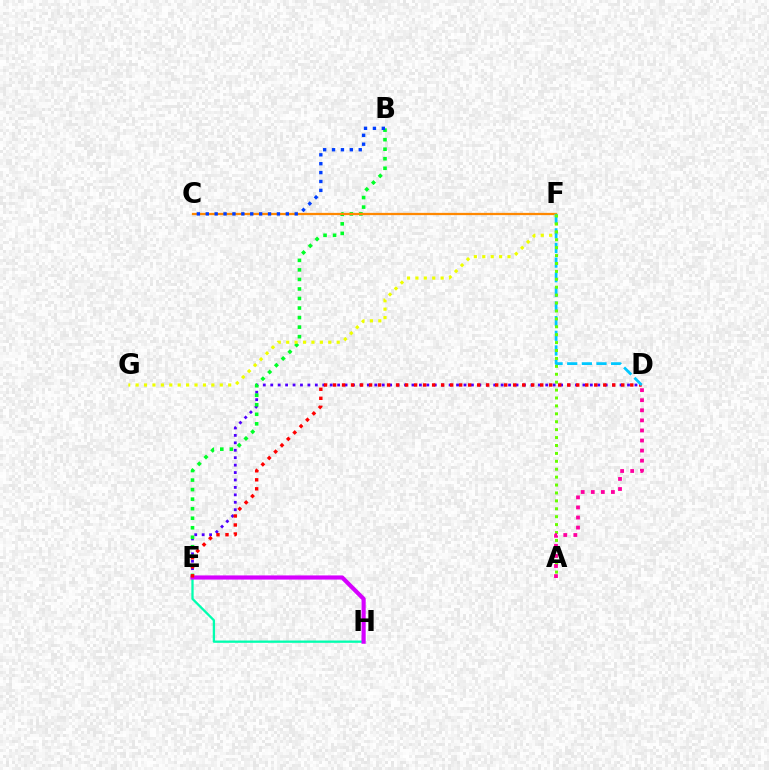{('D', 'E'): [{'color': '#4f00ff', 'line_style': 'dotted', 'thickness': 2.02}, {'color': '#ff0000', 'line_style': 'dotted', 'thickness': 2.45}], ('E', 'H'): [{'color': '#00ffaf', 'line_style': 'solid', 'thickness': 1.65}, {'color': '#d600ff', 'line_style': 'solid', 'thickness': 2.99}], ('B', 'E'): [{'color': '#00ff27', 'line_style': 'dotted', 'thickness': 2.59}], ('C', 'F'): [{'color': '#ff8800', 'line_style': 'solid', 'thickness': 1.63}], ('B', 'C'): [{'color': '#003fff', 'line_style': 'dotted', 'thickness': 2.42}], ('F', 'G'): [{'color': '#eeff00', 'line_style': 'dotted', 'thickness': 2.29}], ('D', 'F'): [{'color': '#00c7ff', 'line_style': 'dashed', 'thickness': 1.99}], ('A', 'F'): [{'color': '#66ff00', 'line_style': 'dotted', 'thickness': 2.15}], ('A', 'D'): [{'color': '#ff00a0', 'line_style': 'dotted', 'thickness': 2.74}]}